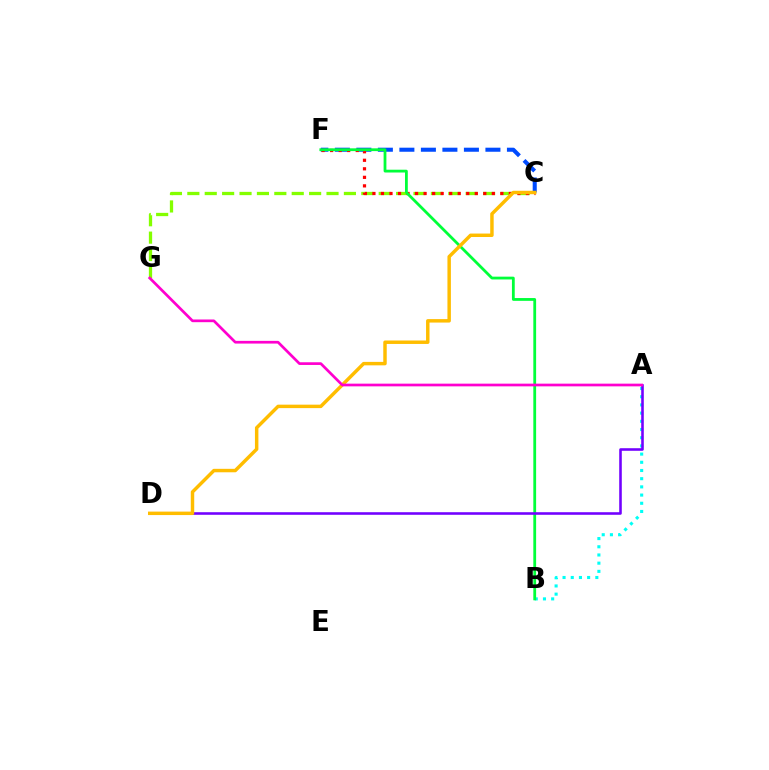{('C', 'F'): [{'color': '#004bff', 'line_style': 'dashed', 'thickness': 2.92}, {'color': '#ff0000', 'line_style': 'dotted', 'thickness': 2.32}], ('C', 'G'): [{'color': '#84ff00', 'line_style': 'dashed', 'thickness': 2.36}], ('A', 'B'): [{'color': '#00fff6', 'line_style': 'dotted', 'thickness': 2.23}], ('B', 'F'): [{'color': '#00ff39', 'line_style': 'solid', 'thickness': 2.01}], ('A', 'D'): [{'color': '#7200ff', 'line_style': 'solid', 'thickness': 1.86}], ('C', 'D'): [{'color': '#ffbd00', 'line_style': 'solid', 'thickness': 2.49}], ('A', 'G'): [{'color': '#ff00cf', 'line_style': 'solid', 'thickness': 1.94}]}